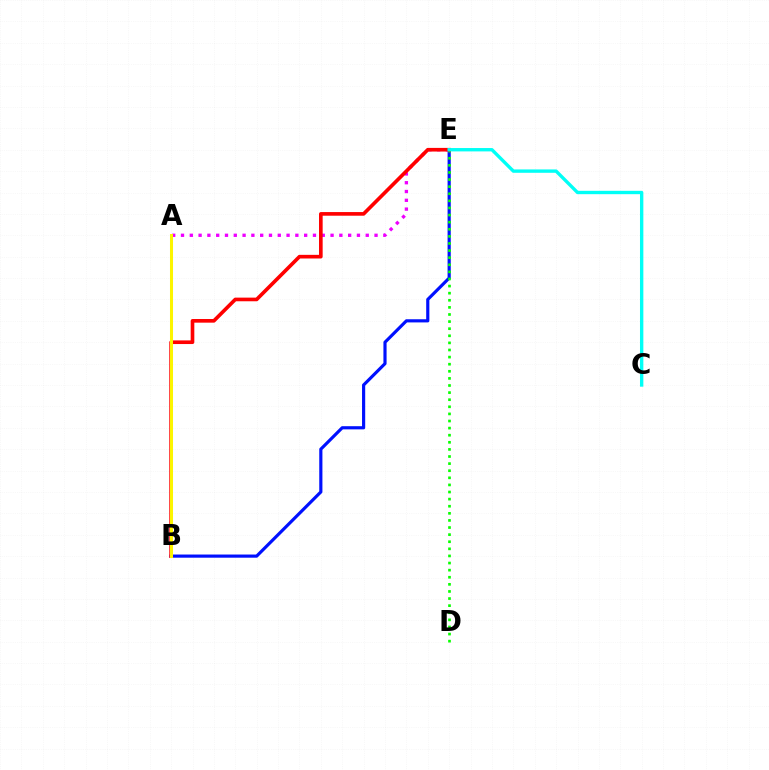{('B', 'E'): [{'color': '#0010ff', 'line_style': 'solid', 'thickness': 2.28}, {'color': '#ff0000', 'line_style': 'solid', 'thickness': 2.63}], ('A', 'E'): [{'color': '#ee00ff', 'line_style': 'dotted', 'thickness': 2.39}], ('D', 'E'): [{'color': '#08ff00', 'line_style': 'dotted', 'thickness': 1.93}], ('C', 'E'): [{'color': '#00fff6', 'line_style': 'solid', 'thickness': 2.42}], ('A', 'B'): [{'color': '#fcf500', 'line_style': 'solid', 'thickness': 2.18}]}